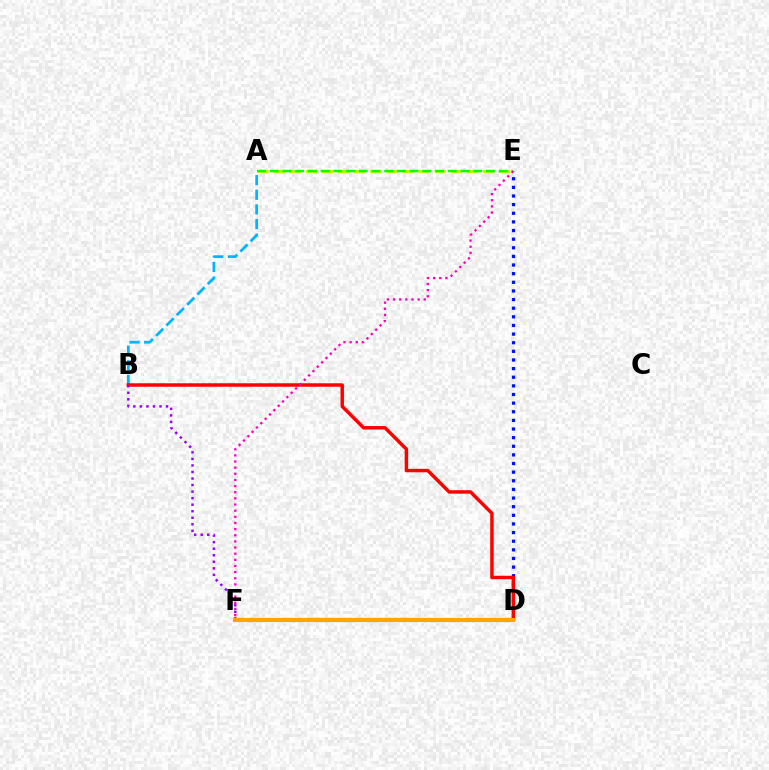{('D', 'E'): [{'color': '#0010ff', 'line_style': 'dotted', 'thickness': 2.34}], ('A', 'B'): [{'color': '#00b5ff', 'line_style': 'dashed', 'thickness': 1.99}], ('A', 'E'): [{'color': '#b3ff00', 'line_style': 'dashed', 'thickness': 2.19}, {'color': '#08ff00', 'line_style': 'dashed', 'thickness': 1.73}], ('B', 'D'): [{'color': '#ff0000', 'line_style': 'solid', 'thickness': 2.49}], ('B', 'F'): [{'color': '#9b00ff', 'line_style': 'dotted', 'thickness': 1.78}], ('D', 'F'): [{'color': '#00ff9d', 'line_style': 'dotted', 'thickness': 2.93}, {'color': '#ffa500', 'line_style': 'solid', 'thickness': 2.99}], ('E', 'F'): [{'color': '#ff00bd', 'line_style': 'dotted', 'thickness': 1.67}]}